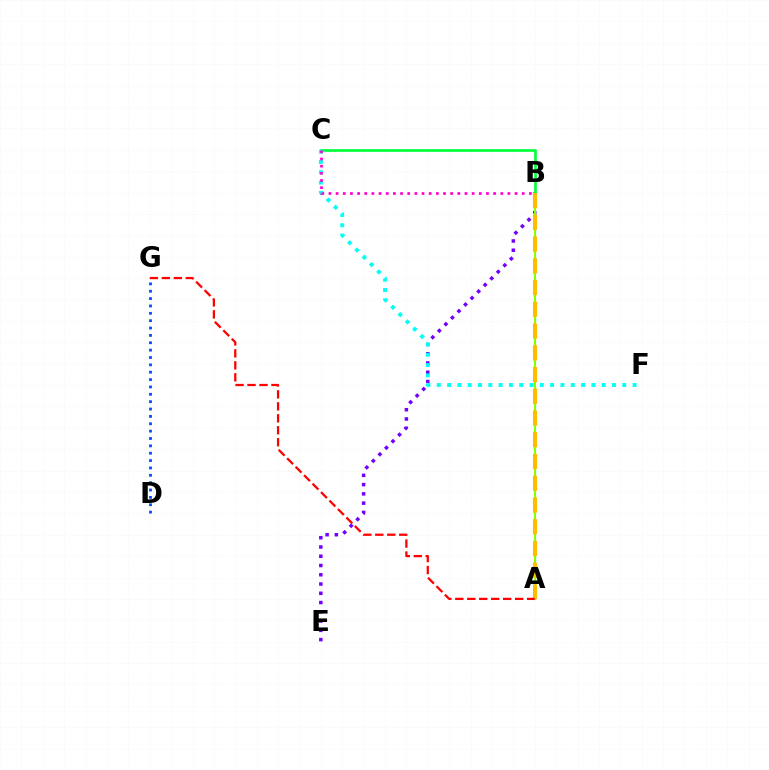{('B', 'E'): [{'color': '#7200ff', 'line_style': 'dotted', 'thickness': 2.52}], ('A', 'B'): [{'color': '#84ff00', 'line_style': 'solid', 'thickness': 1.54}, {'color': '#ffbd00', 'line_style': 'dashed', 'thickness': 2.95}], ('B', 'C'): [{'color': '#00ff39', 'line_style': 'solid', 'thickness': 1.93}, {'color': '#ff00cf', 'line_style': 'dotted', 'thickness': 1.94}], ('C', 'F'): [{'color': '#00fff6', 'line_style': 'dotted', 'thickness': 2.8}], ('D', 'G'): [{'color': '#004bff', 'line_style': 'dotted', 'thickness': 2.0}], ('A', 'G'): [{'color': '#ff0000', 'line_style': 'dashed', 'thickness': 1.63}]}